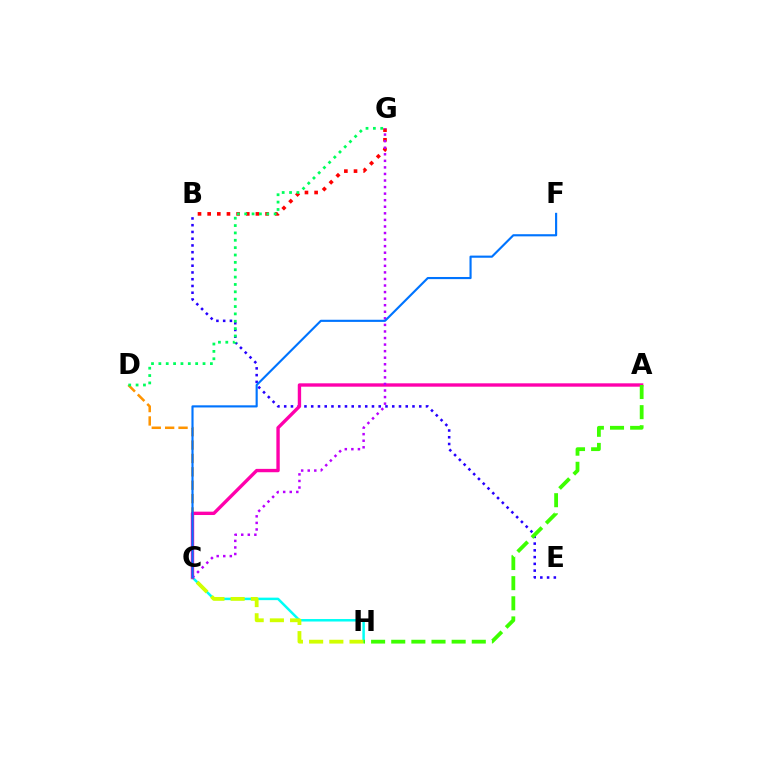{('C', 'H'): [{'color': '#00fff6', 'line_style': 'solid', 'thickness': 1.8}, {'color': '#d1ff00', 'line_style': 'dashed', 'thickness': 2.75}], ('C', 'D'): [{'color': '#ff9400', 'line_style': 'dashed', 'thickness': 1.82}], ('B', 'G'): [{'color': '#ff0000', 'line_style': 'dotted', 'thickness': 2.62}], ('B', 'E'): [{'color': '#2500ff', 'line_style': 'dotted', 'thickness': 1.83}], ('A', 'C'): [{'color': '#ff00ac', 'line_style': 'solid', 'thickness': 2.42}], ('C', 'G'): [{'color': '#b900ff', 'line_style': 'dotted', 'thickness': 1.78}], ('A', 'H'): [{'color': '#3dff00', 'line_style': 'dashed', 'thickness': 2.74}], ('C', 'F'): [{'color': '#0074ff', 'line_style': 'solid', 'thickness': 1.54}], ('D', 'G'): [{'color': '#00ff5c', 'line_style': 'dotted', 'thickness': 2.0}]}